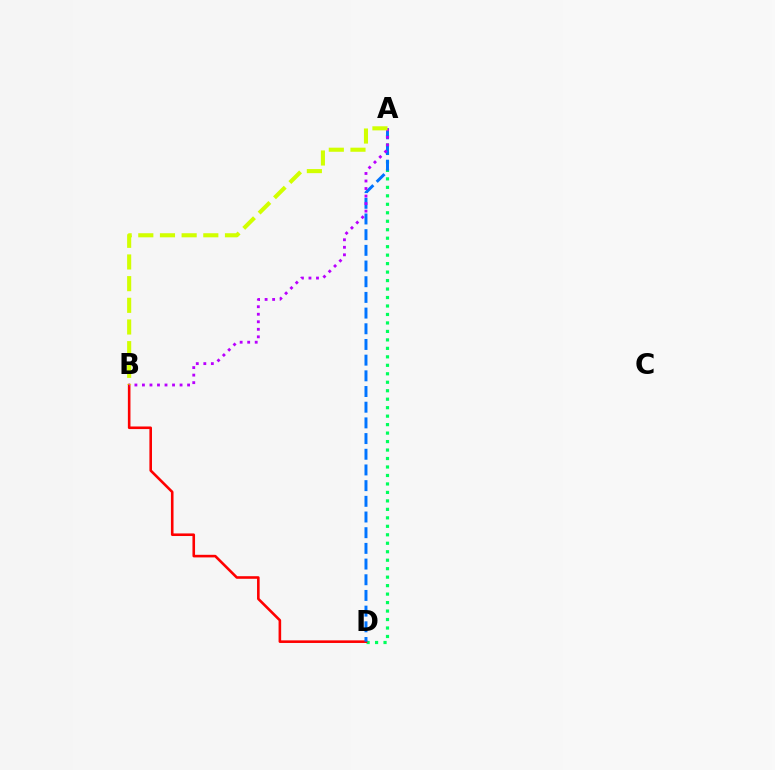{('A', 'D'): [{'color': '#00ff5c', 'line_style': 'dotted', 'thickness': 2.3}, {'color': '#0074ff', 'line_style': 'dashed', 'thickness': 2.13}], ('B', 'D'): [{'color': '#ff0000', 'line_style': 'solid', 'thickness': 1.87}], ('A', 'B'): [{'color': '#b900ff', 'line_style': 'dotted', 'thickness': 2.04}, {'color': '#d1ff00', 'line_style': 'dashed', 'thickness': 2.94}]}